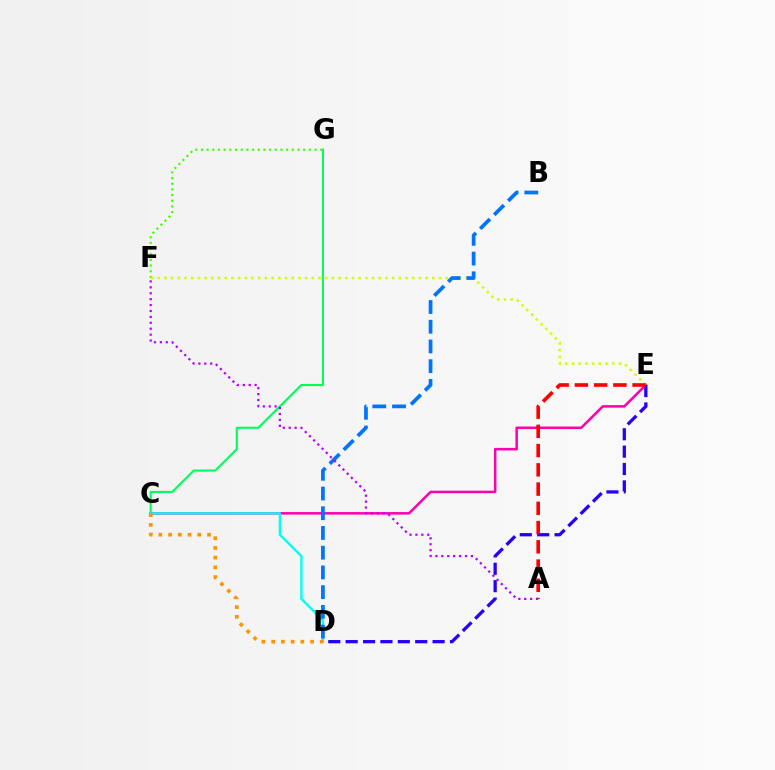{('C', 'G'): [{'color': '#00ff5c', 'line_style': 'solid', 'thickness': 1.53}], ('F', 'G'): [{'color': '#3dff00', 'line_style': 'dotted', 'thickness': 1.54}], ('C', 'E'): [{'color': '#ff00ac', 'line_style': 'solid', 'thickness': 1.81}], ('E', 'F'): [{'color': '#d1ff00', 'line_style': 'dotted', 'thickness': 1.82}], ('C', 'D'): [{'color': '#00fff6', 'line_style': 'solid', 'thickness': 1.7}, {'color': '#ff9400', 'line_style': 'dotted', 'thickness': 2.64}], ('D', 'E'): [{'color': '#2500ff', 'line_style': 'dashed', 'thickness': 2.36}], ('A', 'E'): [{'color': '#ff0000', 'line_style': 'dashed', 'thickness': 2.61}], ('B', 'D'): [{'color': '#0074ff', 'line_style': 'dashed', 'thickness': 2.68}], ('A', 'F'): [{'color': '#b900ff', 'line_style': 'dotted', 'thickness': 1.61}]}